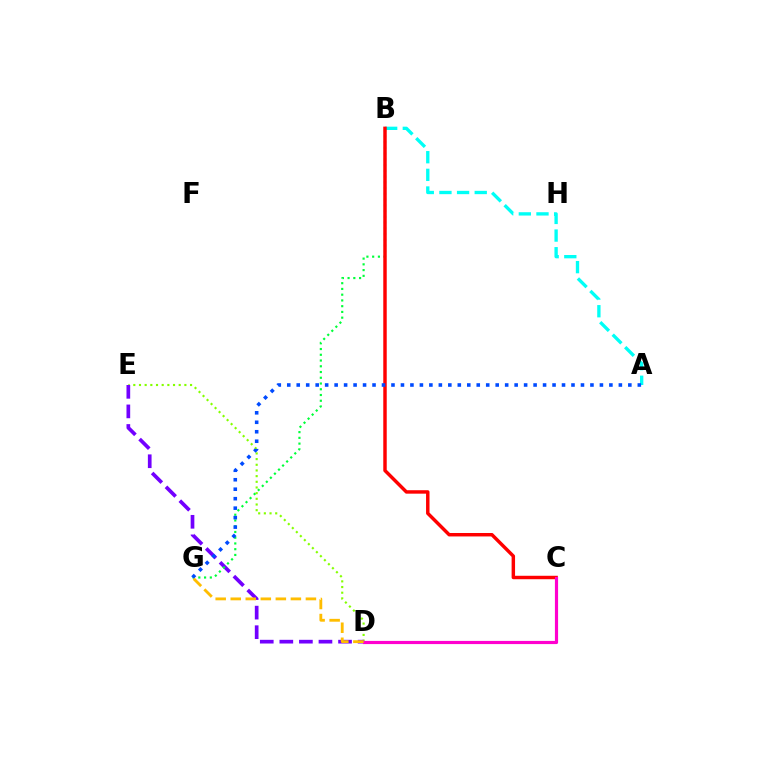{('D', 'E'): [{'color': '#84ff00', 'line_style': 'dotted', 'thickness': 1.54}, {'color': '#7200ff', 'line_style': 'dashed', 'thickness': 2.66}], ('A', 'B'): [{'color': '#00fff6', 'line_style': 'dashed', 'thickness': 2.4}], ('B', 'G'): [{'color': '#00ff39', 'line_style': 'dotted', 'thickness': 1.56}], ('B', 'C'): [{'color': '#ff0000', 'line_style': 'solid', 'thickness': 2.48}], ('A', 'G'): [{'color': '#004bff', 'line_style': 'dotted', 'thickness': 2.57}], ('C', 'D'): [{'color': '#ff00cf', 'line_style': 'solid', 'thickness': 2.28}], ('D', 'G'): [{'color': '#ffbd00', 'line_style': 'dashed', 'thickness': 2.04}]}